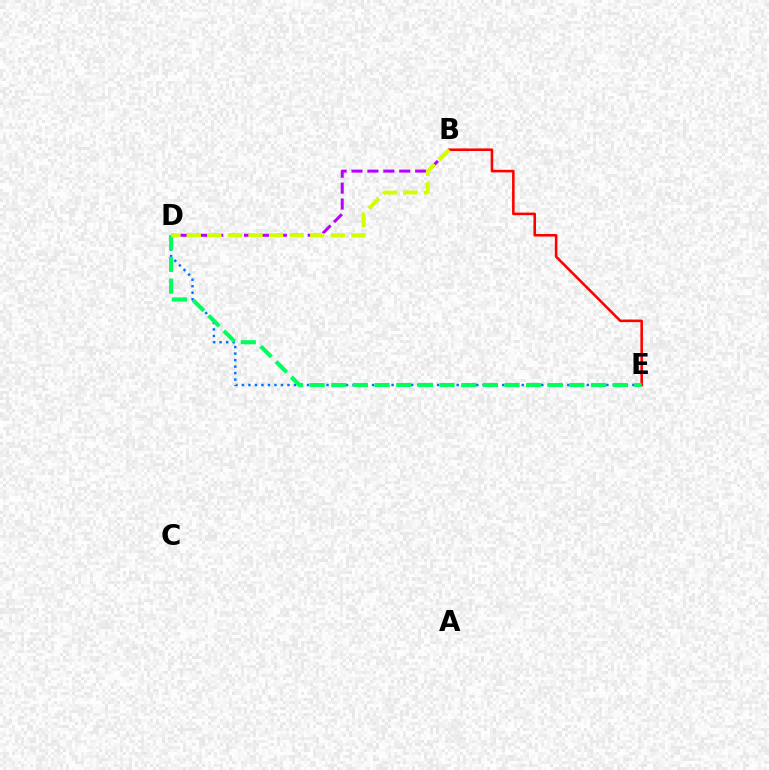{('B', 'E'): [{'color': '#ff0000', 'line_style': 'solid', 'thickness': 1.85}], ('D', 'E'): [{'color': '#0074ff', 'line_style': 'dotted', 'thickness': 1.77}, {'color': '#00ff5c', 'line_style': 'dashed', 'thickness': 2.94}], ('B', 'D'): [{'color': '#b900ff', 'line_style': 'dashed', 'thickness': 2.16}, {'color': '#d1ff00', 'line_style': 'dashed', 'thickness': 2.8}]}